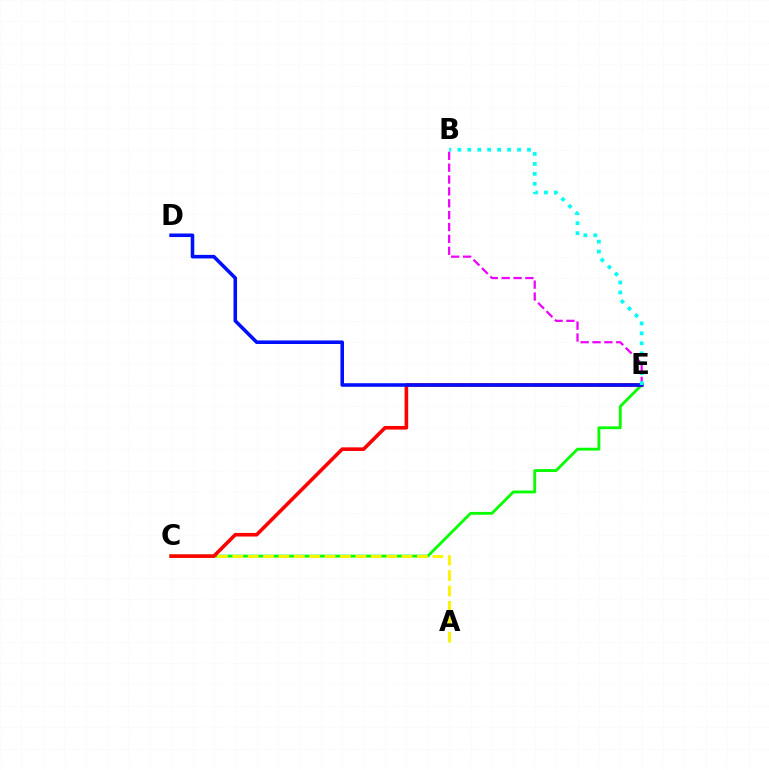{('C', 'E'): [{'color': '#08ff00', 'line_style': 'solid', 'thickness': 2.05}, {'color': '#ff0000', 'line_style': 'solid', 'thickness': 2.6}], ('A', 'C'): [{'color': '#fcf500', 'line_style': 'dashed', 'thickness': 2.09}], ('D', 'E'): [{'color': '#0010ff', 'line_style': 'solid', 'thickness': 2.57}], ('B', 'E'): [{'color': '#ee00ff', 'line_style': 'dashed', 'thickness': 1.61}, {'color': '#00fff6', 'line_style': 'dotted', 'thickness': 2.7}]}